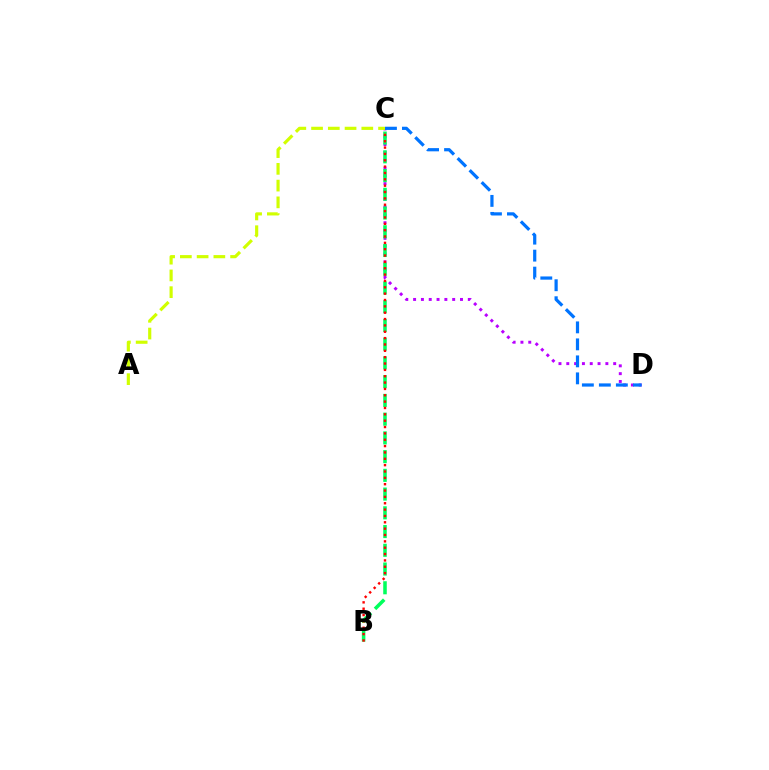{('C', 'D'): [{'color': '#b900ff', 'line_style': 'dotted', 'thickness': 2.12}, {'color': '#0074ff', 'line_style': 'dashed', 'thickness': 2.31}], ('B', 'C'): [{'color': '#00ff5c', 'line_style': 'dashed', 'thickness': 2.55}, {'color': '#ff0000', 'line_style': 'dotted', 'thickness': 1.73}], ('A', 'C'): [{'color': '#d1ff00', 'line_style': 'dashed', 'thickness': 2.28}]}